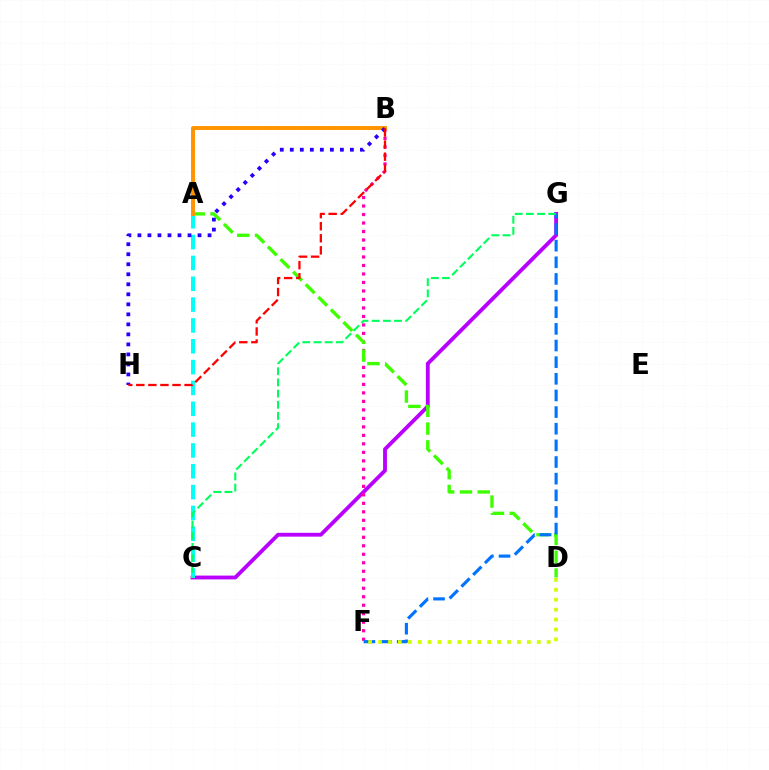{('C', 'G'): [{'color': '#b900ff', 'line_style': 'solid', 'thickness': 2.76}, {'color': '#00ff5c', 'line_style': 'dashed', 'thickness': 1.52}], ('A', 'C'): [{'color': '#00fff6', 'line_style': 'dashed', 'thickness': 2.83}], ('B', 'F'): [{'color': '#ff00ac', 'line_style': 'dotted', 'thickness': 2.31}], ('A', 'D'): [{'color': '#3dff00', 'line_style': 'dashed', 'thickness': 2.42}], ('F', 'G'): [{'color': '#0074ff', 'line_style': 'dashed', 'thickness': 2.26}], ('D', 'F'): [{'color': '#d1ff00', 'line_style': 'dotted', 'thickness': 2.7}], ('A', 'B'): [{'color': '#ff9400', 'line_style': 'solid', 'thickness': 2.85}], ('B', 'H'): [{'color': '#2500ff', 'line_style': 'dotted', 'thickness': 2.72}, {'color': '#ff0000', 'line_style': 'dashed', 'thickness': 1.64}]}